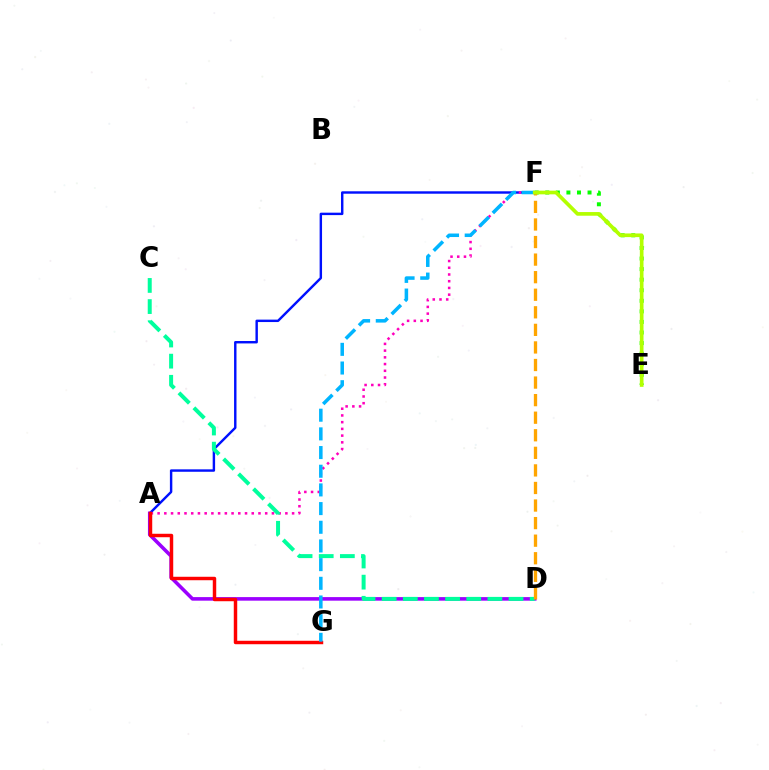{('E', 'F'): [{'color': '#08ff00', 'line_style': 'dotted', 'thickness': 2.87}, {'color': '#b3ff00', 'line_style': 'solid', 'thickness': 2.64}], ('A', 'F'): [{'color': '#0010ff', 'line_style': 'solid', 'thickness': 1.75}, {'color': '#ff00bd', 'line_style': 'dotted', 'thickness': 1.83}], ('A', 'D'): [{'color': '#9b00ff', 'line_style': 'solid', 'thickness': 2.57}], ('C', 'D'): [{'color': '#00ff9d', 'line_style': 'dashed', 'thickness': 2.87}], ('A', 'G'): [{'color': '#ff0000', 'line_style': 'solid', 'thickness': 2.49}], ('D', 'F'): [{'color': '#ffa500', 'line_style': 'dashed', 'thickness': 2.39}], ('F', 'G'): [{'color': '#00b5ff', 'line_style': 'dashed', 'thickness': 2.54}]}